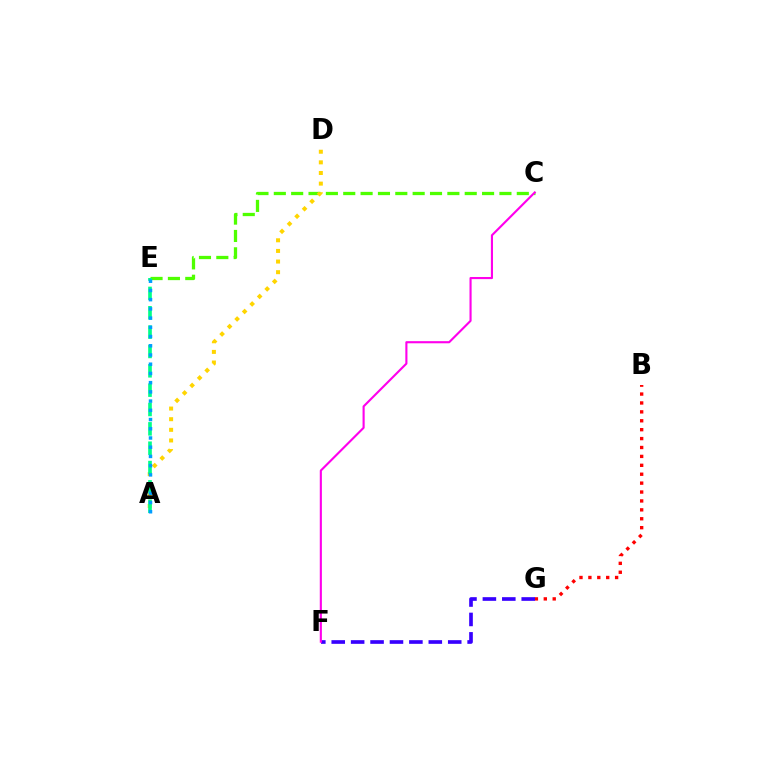{('B', 'G'): [{'color': '#ff0000', 'line_style': 'dotted', 'thickness': 2.42}], ('C', 'E'): [{'color': '#4fff00', 'line_style': 'dashed', 'thickness': 2.36}], ('A', 'D'): [{'color': '#ffd500', 'line_style': 'dotted', 'thickness': 2.89}], ('A', 'E'): [{'color': '#00ff86', 'line_style': 'dashed', 'thickness': 2.63}, {'color': '#009eff', 'line_style': 'dotted', 'thickness': 2.51}], ('F', 'G'): [{'color': '#3700ff', 'line_style': 'dashed', 'thickness': 2.64}], ('C', 'F'): [{'color': '#ff00ed', 'line_style': 'solid', 'thickness': 1.53}]}